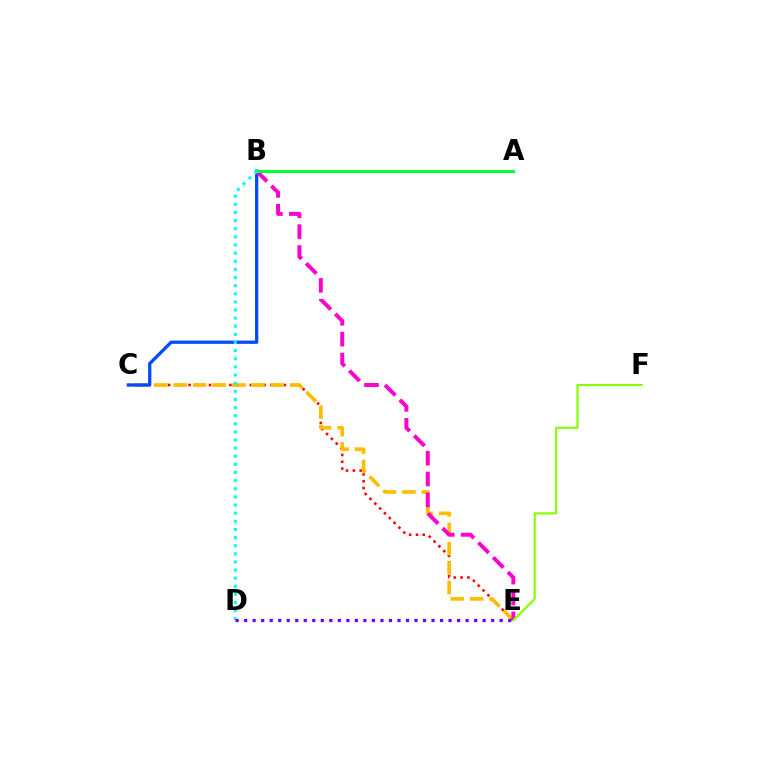{('C', 'E'): [{'color': '#ff0000', 'line_style': 'dotted', 'thickness': 1.85}, {'color': '#ffbd00', 'line_style': 'dashed', 'thickness': 2.64}], ('B', 'C'): [{'color': '#004bff', 'line_style': 'solid', 'thickness': 2.35}], ('B', 'E'): [{'color': '#ff00cf', 'line_style': 'dashed', 'thickness': 2.84}], ('A', 'B'): [{'color': '#00ff39', 'line_style': 'solid', 'thickness': 2.19}], ('B', 'D'): [{'color': '#00fff6', 'line_style': 'dotted', 'thickness': 2.21}], ('D', 'E'): [{'color': '#7200ff', 'line_style': 'dotted', 'thickness': 2.31}], ('E', 'F'): [{'color': '#84ff00', 'line_style': 'solid', 'thickness': 1.52}]}